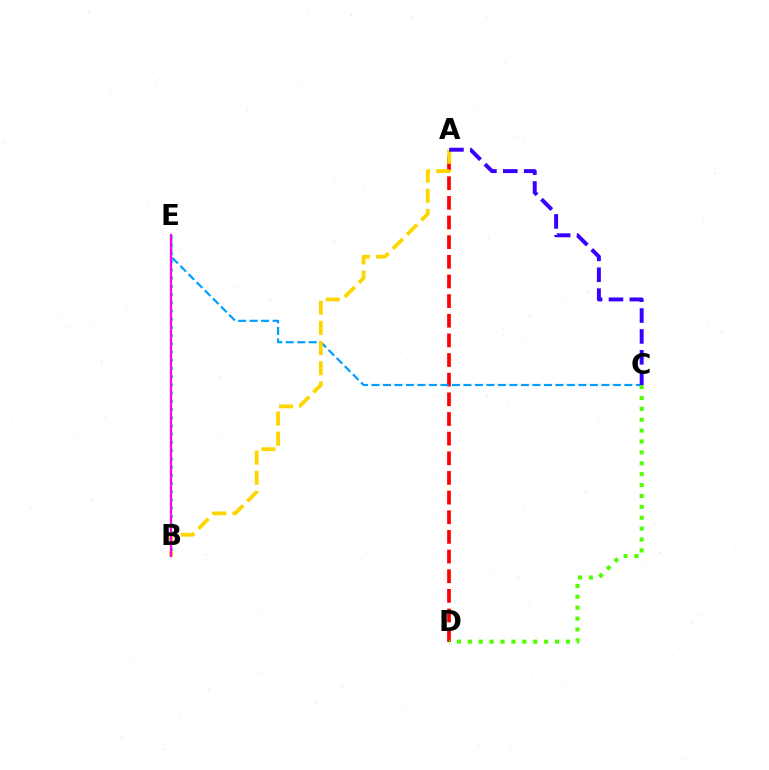{('A', 'D'): [{'color': '#ff0000', 'line_style': 'dashed', 'thickness': 2.67}], ('C', 'E'): [{'color': '#009eff', 'line_style': 'dashed', 'thickness': 1.56}], ('B', 'E'): [{'color': '#00ff86', 'line_style': 'dotted', 'thickness': 2.23}, {'color': '#ff00ed', 'line_style': 'solid', 'thickness': 1.62}], ('A', 'B'): [{'color': '#ffd500', 'line_style': 'dashed', 'thickness': 2.74}], ('C', 'D'): [{'color': '#4fff00', 'line_style': 'dotted', 'thickness': 2.96}], ('A', 'C'): [{'color': '#3700ff', 'line_style': 'dashed', 'thickness': 2.84}]}